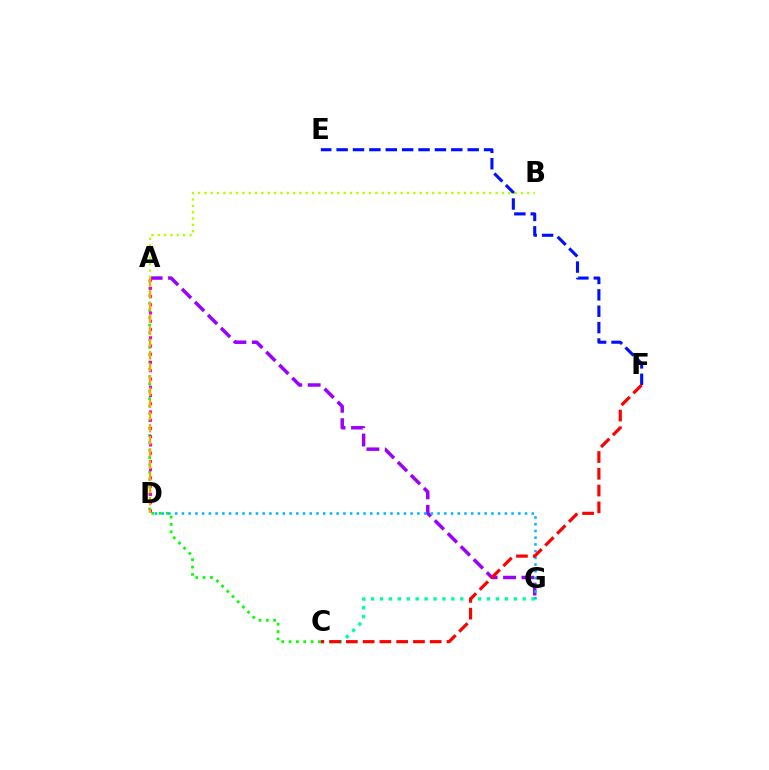{('C', 'G'): [{'color': '#00ff9d', 'line_style': 'dotted', 'thickness': 2.42}], ('E', 'F'): [{'color': '#0010ff', 'line_style': 'dashed', 'thickness': 2.23}], ('A', 'G'): [{'color': '#9b00ff', 'line_style': 'dashed', 'thickness': 2.5}], ('A', 'C'): [{'color': '#08ff00', 'line_style': 'dotted', 'thickness': 2.0}], ('D', 'G'): [{'color': '#00b5ff', 'line_style': 'dotted', 'thickness': 1.83}], ('A', 'B'): [{'color': '#b3ff00', 'line_style': 'dotted', 'thickness': 1.72}], ('C', 'F'): [{'color': '#ff0000', 'line_style': 'dashed', 'thickness': 2.28}], ('A', 'D'): [{'color': '#ff00bd', 'line_style': 'dotted', 'thickness': 2.24}, {'color': '#ffa500', 'line_style': 'dashed', 'thickness': 1.65}]}